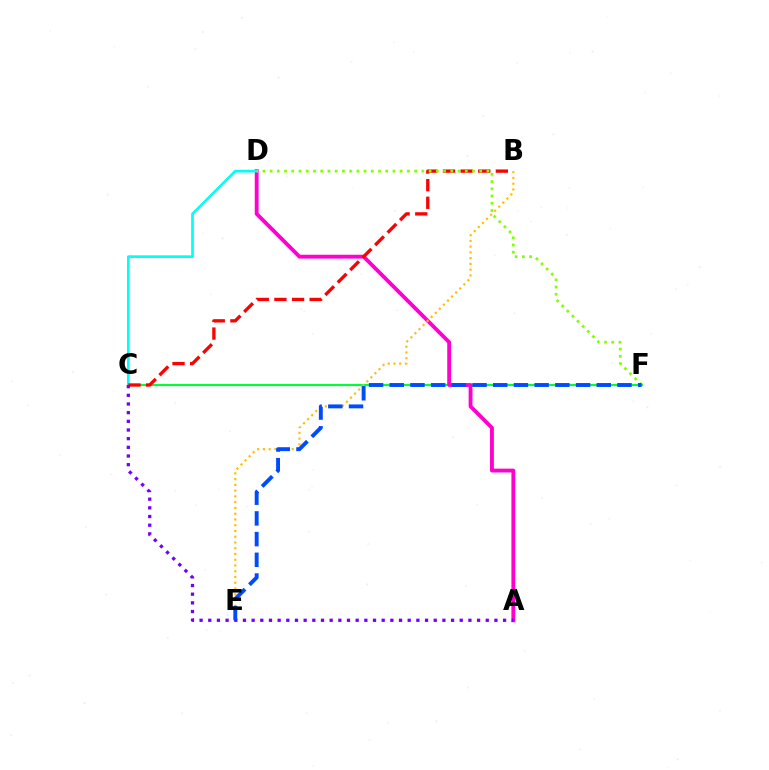{('C', 'F'): [{'color': '#00ff39', 'line_style': 'solid', 'thickness': 1.56}], ('A', 'D'): [{'color': '#ff00cf', 'line_style': 'solid', 'thickness': 2.77}], ('C', 'D'): [{'color': '#00fff6', 'line_style': 'solid', 'thickness': 1.95}], ('B', 'C'): [{'color': '#ff0000', 'line_style': 'dashed', 'thickness': 2.39}], ('D', 'F'): [{'color': '#84ff00', 'line_style': 'dotted', 'thickness': 1.96}], ('B', 'E'): [{'color': '#ffbd00', 'line_style': 'dotted', 'thickness': 1.56}], ('A', 'C'): [{'color': '#7200ff', 'line_style': 'dotted', 'thickness': 2.36}], ('E', 'F'): [{'color': '#004bff', 'line_style': 'dashed', 'thickness': 2.81}]}